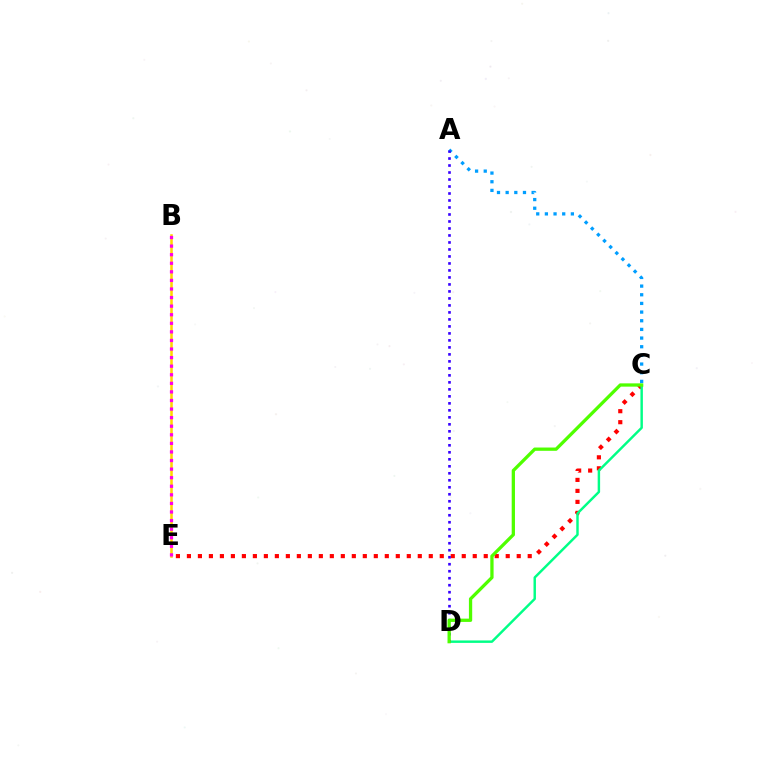{('B', 'E'): [{'color': '#ffd500', 'line_style': 'solid', 'thickness': 1.83}, {'color': '#ff00ed', 'line_style': 'dotted', 'thickness': 2.33}], ('C', 'E'): [{'color': '#ff0000', 'line_style': 'dotted', 'thickness': 2.99}], ('C', 'D'): [{'color': '#00ff86', 'line_style': 'solid', 'thickness': 1.76}, {'color': '#4fff00', 'line_style': 'solid', 'thickness': 2.36}], ('A', 'C'): [{'color': '#009eff', 'line_style': 'dotted', 'thickness': 2.35}], ('A', 'D'): [{'color': '#3700ff', 'line_style': 'dotted', 'thickness': 1.9}]}